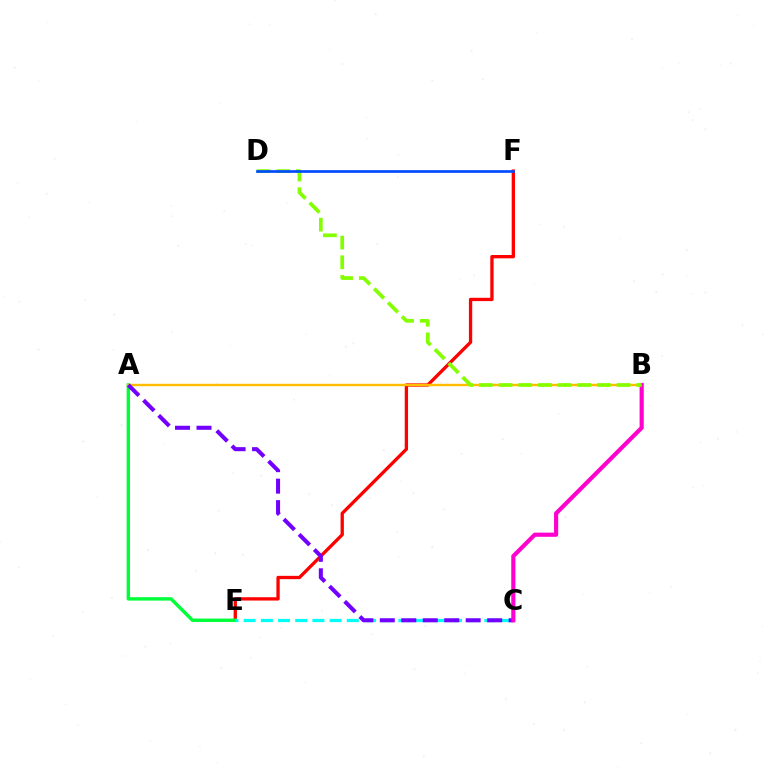{('E', 'F'): [{'color': '#ff0000', 'line_style': 'solid', 'thickness': 2.39}], ('A', 'E'): [{'color': '#00ff39', 'line_style': 'solid', 'thickness': 2.45}], ('C', 'E'): [{'color': '#00fff6', 'line_style': 'dashed', 'thickness': 2.34}], ('A', 'B'): [{'color': '#ffbd00', 'line_style': 'solid', 'thickness': 1.74}], ('A', 'C'): [{'color': '#7200ff', 'line_style': 'dashed', 'thickness': 2.92}], ('B', 'C'): [{'color': '#ff00cf', 'line_style': 'solid', 'thickness': 2.99}], ('B', 'D'): [{'color': '#84ff00', 'line_style': 'dashed', 'thickness': 2.67}], ('D', 'F'): [{'color': '#004bff', 'line_style': 'solid', 'thickness': 1.94}]}